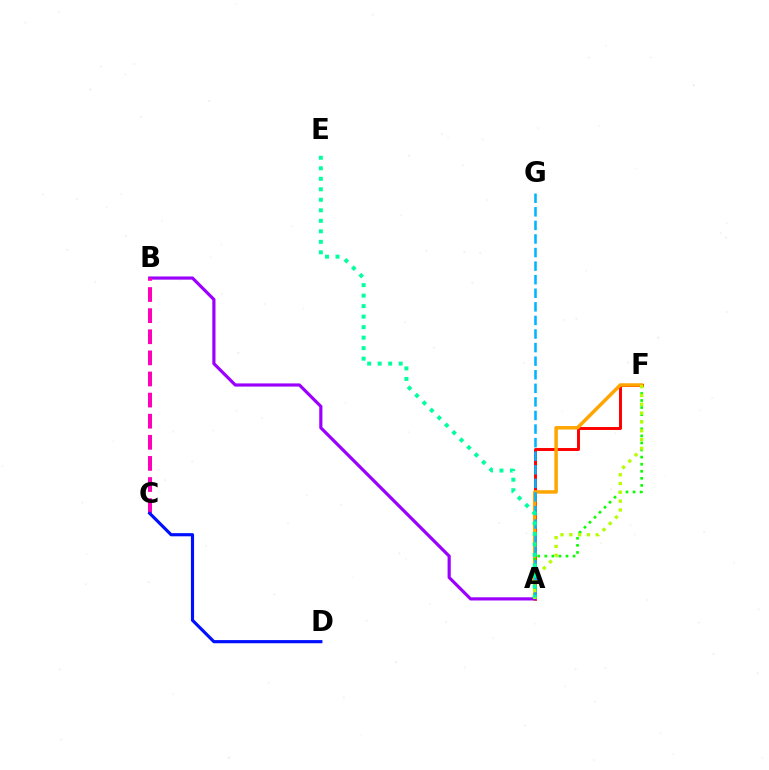{('A', 'F'): [{'color': '#ff0000', 'line_style': 'solid', 'thickness': 2.13}, {'color': '#ffa500', 'line_style': 'solid', 'thickness': 2.5}, {'color': '#08ff00', 'line_style': 'dotted', 'thickness': 1.92}, {'color': '#b3ff00', 'line_style': 'dotted', 'thickness': 2.39}], ('A', 'B'): [{'color': '#9b00ff', 'line_style': 'solid', 'thickness': 2.28}], ('A', 'G'): [{'color': '#00b5ff', 'line_style': 'dashed', 'thickness': 1.84}], ('A', 'E'): [{'color': '#00ff9d', 'line_style': 'dotted', 'thickness': 2.85}], ('B', 'C'): [{'color': '#ff00bd', 'line_style': 'dashed', 'thickness': 2.87}], ('C', 'D'): [{'color': '#0010ff', 'line_style': 'solid', 'thickness': 2.27}]}